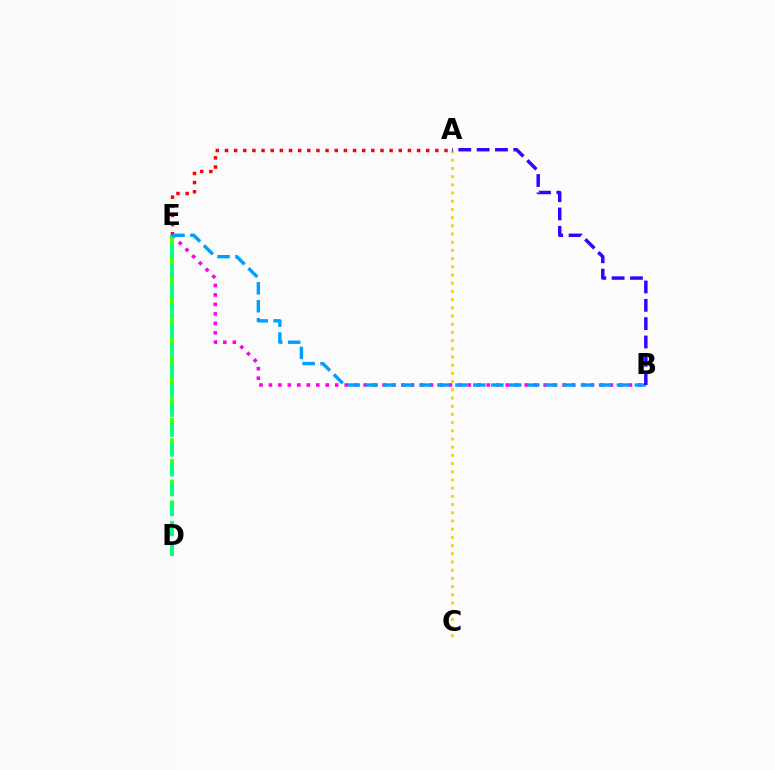{('B', 'E'): [{'color': '#ff00ed', 'line_style': 'dotted', 'thickness': 2.57}, {'color': '#009eff', 'line_style': 'dashed', 'thickness': 2.44}], ('D', 'E'): [{'color': '#4fff00', 'line_style': 'dashed', 'thickness': 2.81}, {'color': '#00ff86', 'line_style': 'dashed', 'thickness': 2.7}], ('A', 'E'): [{'color': '#ff0000', 'line_style': 'dotted', 'thickness': 2.49}], ('A', 'C'): [{'color': '#ffd500', 'line_style': 'dotted', 'thickness': 2.23}], ('A', 'B'): [{'color': '#3700ff', 'line_style': 'dashed', 'thickness': 2.49}]}